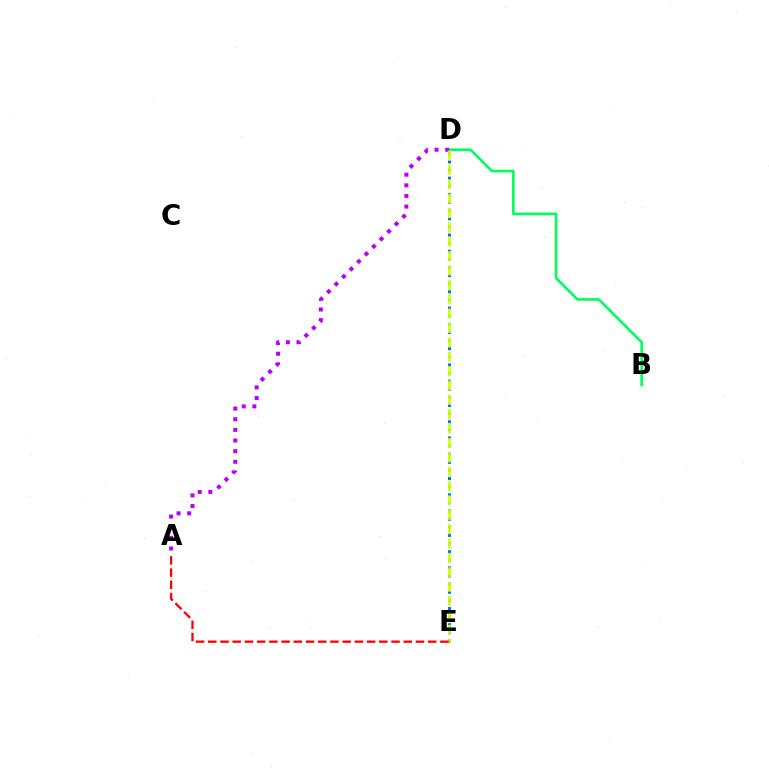{('B', 'D'): [{'color': '#00ff5c', 'line_style': 'solid', 'thickness': 1.91}], ('D', 'E'): [{'color': '#0074ff', 'line_style': 'dotted', 'thickness': 2.21}, {'color': '#d1ff00', 'line_style': 'dashed', 'thickness': 1.95}], ('A', 'D'): [{'color': '#b900ff', 'line_style': 'dotted', 'thickness': 2.89}], ('A', 'E'): [{'color': '#ff0000', 'line_style': 'dashed', 'thickness': 1.66}]}